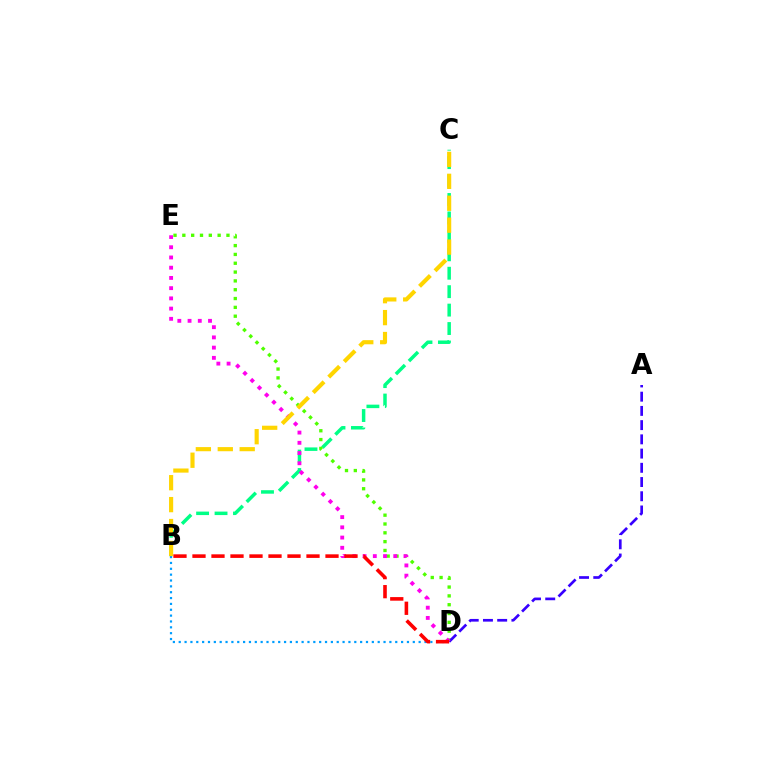{('B', 'C'): [{'color': '#00ff86', 'line_style': 'dashed', 'thickness': 2.5}, {'color': '#ffd500', 'line_style': 'dashed', 'thickness': 2.98}], ('D', 'E'): [{'color': '#4fff00', 'line_style': 'dotted', 'thickness': 2.4}, {'color': '#ff00ed', 'line_style': 'dotted', 'thickness': 2.78}], ('A', 'D'): [{'color': '#3700ff', 'line_style': 'dashed', 'thickness': 1.93}], ('B', 'D'): [{'color': '#009eff', 'line_style': 'dotted', 'thickness': 1.59}, {'color': '#ff0000', 'line_style': 'dashed', 'thickness': 2.58}]}